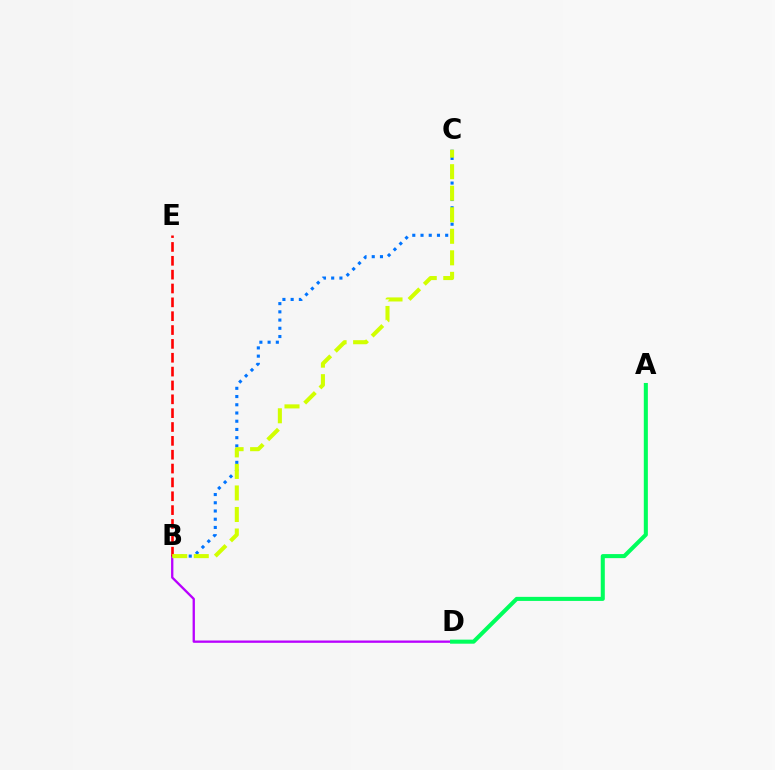{('B', 'D'): [{'color': '#b900ff', 'line_style': 'solid', 'thickness': 1.66}], ('B', 'C'): [{'color': '#0074ff', 'line_style': 'dotted', 'thickness': 2.24}, {'color': '#d1ff00', 'line_style': 'dashed', 'thickness': 2.93}], ('B', 'E'): [{'color': '#ff0000', 'line_style': 'dashed', 'thickness': 1.88}], ('A', 'D'): [{'color': '#00ff5c', 'line_style': 'solid', 'thickness': 2.92}]}